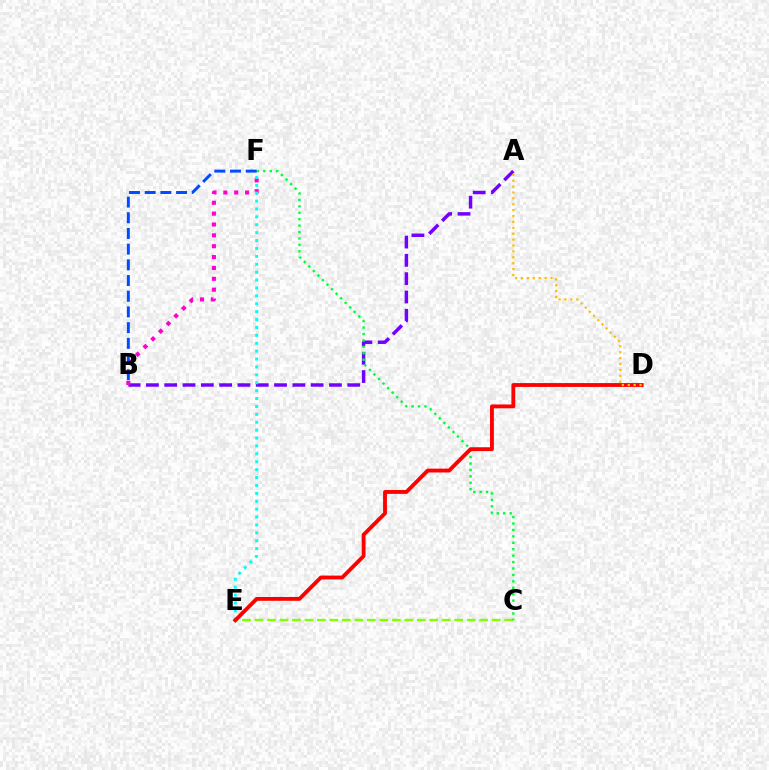{('A', 'B'): [{'color': '#7200ff', 'line_style': 'dashed', 'thickness': 2.49}], ('C', 'E'): [{'color': '#84ff00', 'line_style': 'dashed', 'thickness': 1.7}], ('B', 'F'): [{'color': '#ff00cf', 'line_style': 'dotted', 'thickness': 2.95}, {'color': '#004bff', 'line_style': 'dashed', 'thickness': 2.13}], ('E', 'F'): [{'color': '#00fff6', 'line_style': 'dotted', 'thickness': 2.15}], ('C', 'F'): [{'color': '#00ff39', 'line_style': 'dotted', 'thickness': 1.75}], ('D', 'E'): [{'color': '#ff0000', 'line_style': 'solid', 'thickness': 2.77}], ('A', 'D'): [{'color': '#ffbd00', 'line_style': 'dotted', 'thickness': 1.6}]}